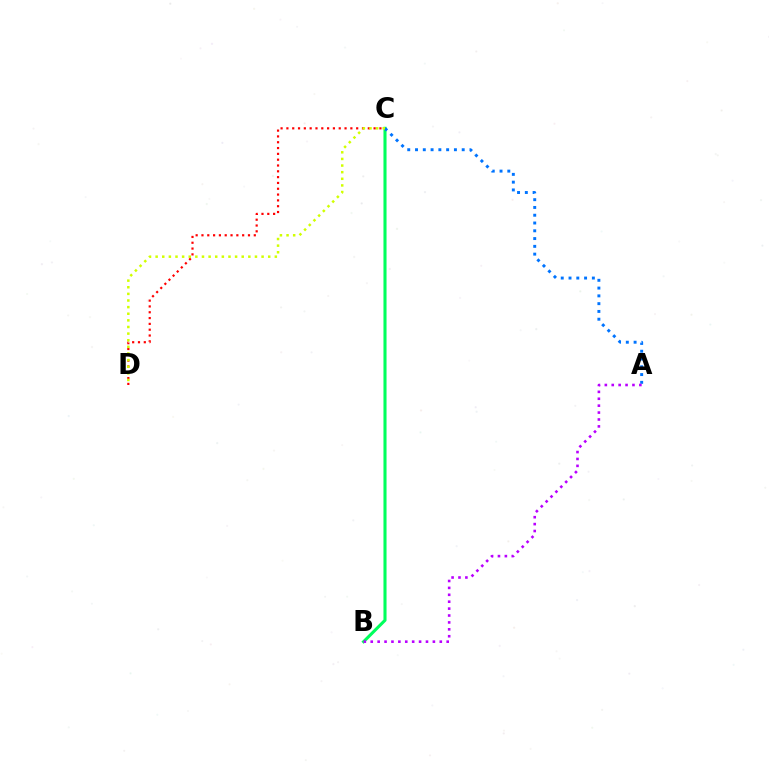{('C', 'D'): [{'color': '#ff0000', 'line_style': 'dotted', 'thickness': 1.58}, {'color': '#d1ff00', 'line_style': 'dotted', 'thickness': 1.8}], ('B', 'C'): [{'color': '#00ff5c', 'line_style': 'solid', 'thickness': 2.22}], ('A', 'C'): [{'color': '#0074ff', 'line_style': 'dotted', 'thickness': 2.11}], ('A', 'B'): [{'color': '#b900ff', 'line_style': 'dotted', 'thickness': 1.88}]}